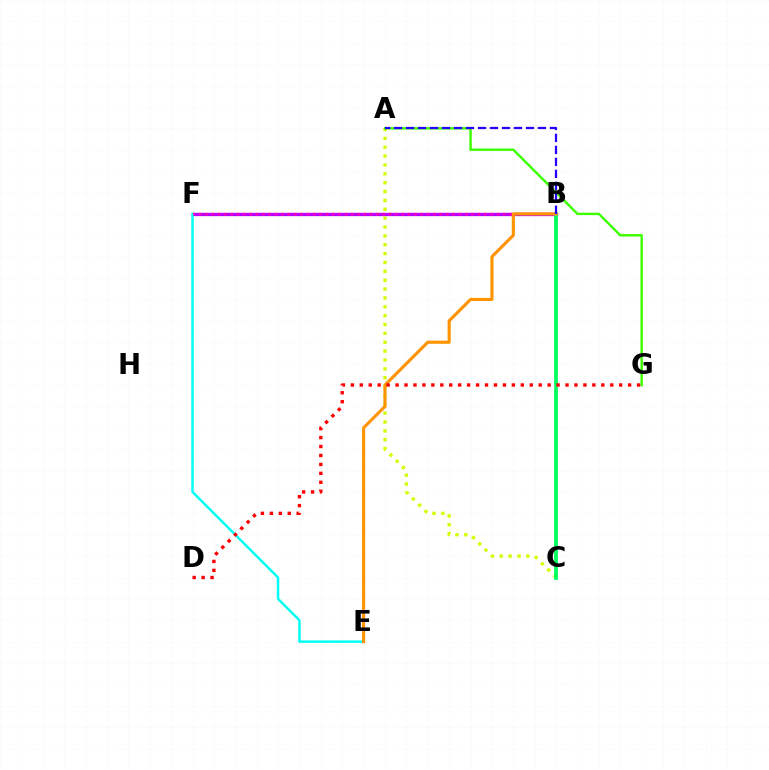{('A', 'C'): [{'color': '#d1ff00', 'line_style': 'dotted', 'thickness': 2.41}], ('B', 'F'): [{'color': '#0074ff', 'line_style': 'solid', 'thickness': 2.07}, {'color': '#b900ff', 'line_style': 'solid', 'thickness': 2.37}, {'color': '#ff00ac', 'line_style': 'dotted', 'thickness': 1.72}], ('E', 'F'): [{'color': '#00fff6', 'line_style': 'solid', 'thickness': 1.78}], ('B', 'C'): [{'color': '#00ff5c', 'line_style': 'solid', 'thickness': 2.69}], ('A', 'G'): [{'color': '#3dff00', 'line_style': 'solid', 'thickness': 1.75}], ('B', 'E'): [{'color': '#ff9400', 'line_style': 'solid', 'thickness': 2.25}], ('A', 'B'): [{'color': '#2500ff', 'line_style': 'dashed', 'thickness': 1.63}], ('D', 'G'): [{'color': '#ff0000', 'line_style': 'dotted', 'thickness': 2.43}]}